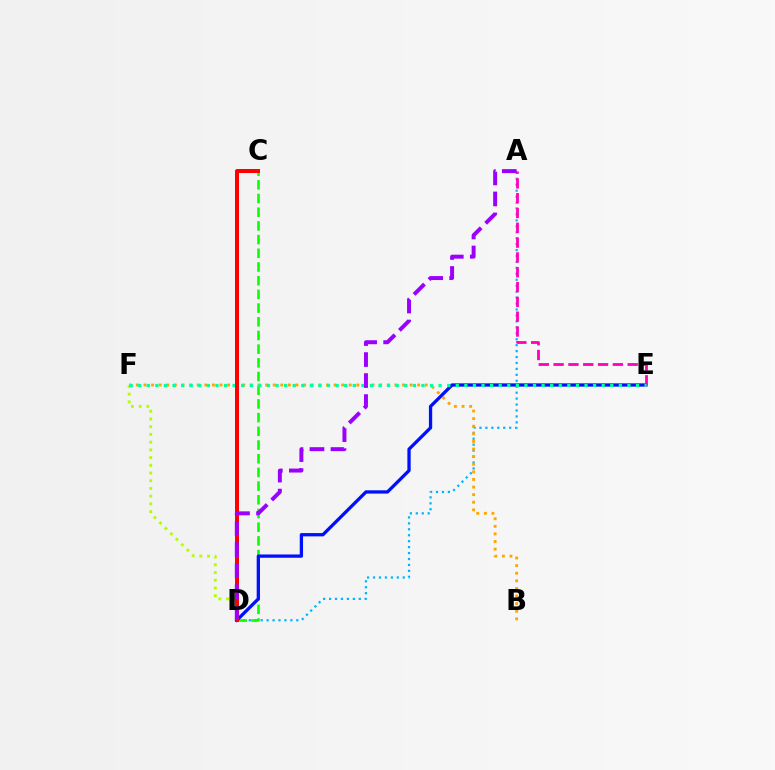{('A', 'D'): [{'color': '#00b5ff', 'line_style': 'dotted', 'thickness': 1.61}, {'color': '#9b00ff', 'line_style': 'dashed', 'thickness': 2.85}], ('C', 'D'): [{'color': '#08ff00', 'line_style': 'dashed', 'thickness': 1.86}, {'color': '#ff0000', 'line_style': 'solid', 'thickness': 2.87}], ('D', 'E'): [{'color': '#0010ff', 'line_style': 'solid', 'thickness': 2.37}], ('B', 'F'): [{'color': '#ffa500', 'line_style': 'dotted', 'thickness': 2.07}], ('D', 'F'): [{'color': '#b3ff00', 'line_style': 'dotted', 'thickness': 2.1}], ('A', 'E'): [{'color': '#ff00bd', 'line_style': 'dashed', 'thickness': 2.01}], ('E', 'F'): [{'color': '#00ff9d', 'line_style': 'dotted', 'thickness': 2.33}]}